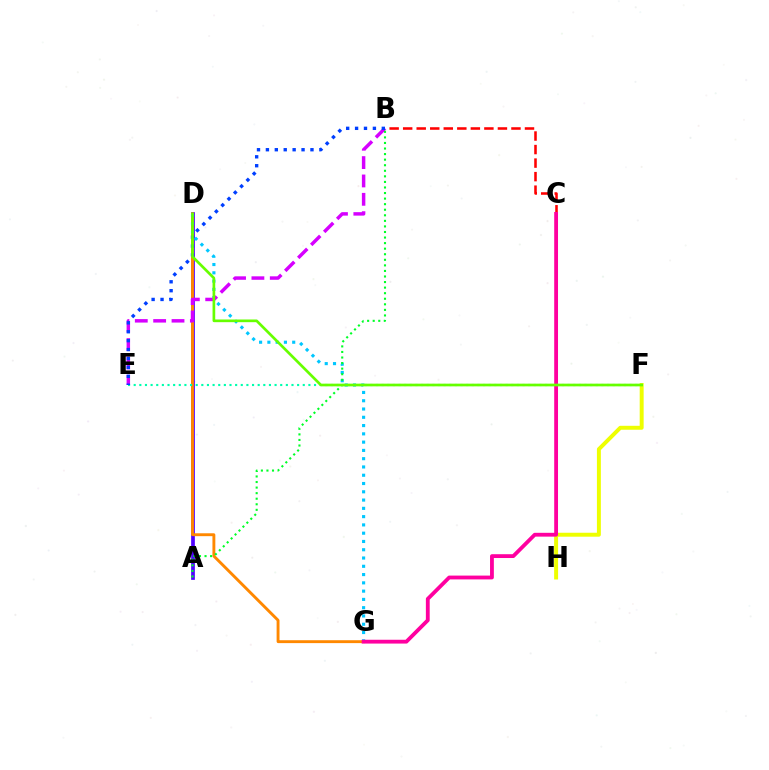{('F', 'H'): [{'color': '#eeff00', 'line_style': 'solid', 'thickness': 2.85}], ('A', 'D'): [{'color': '#4f00ff', 'line_style': 'solid', 'thickness': 2.67}], ('D', 'G'): [{'color': '#ff8800', 'line_style': 'solid', 'thickness': 2.08}, {'color': '#00c7ff', 'line_style': 'dotted', 'thickness': 2.25}], ('B', 'C'): [{'color': '#ff0000', 'line_style': 'dashed', 'thickness': 1.84}], ('C', 'G'): [{'color': '#ff00a0', 'line_style': 'solid', 'thickness': 2.75}], ('B', 'E'): [{'color': '#d600ff', 'line_style': 'dashed', 'thickness': 2.49}, {'color': '#003fff', 'line_style': 'dotted', 'thickness': 2.42}], ('E', 'F'): [{'color': '#00ffaf', 'line_style': 'dotted', 'thickness': 1.53}], ('A', 'B'): [{'color': '#00ff27', 'line_style': 'dotted', 'thickness': 1.51}], ('D', 'F'): [{'color': '#66ff00', 'line_style': 'solid', 'thickness': 1.93}]}